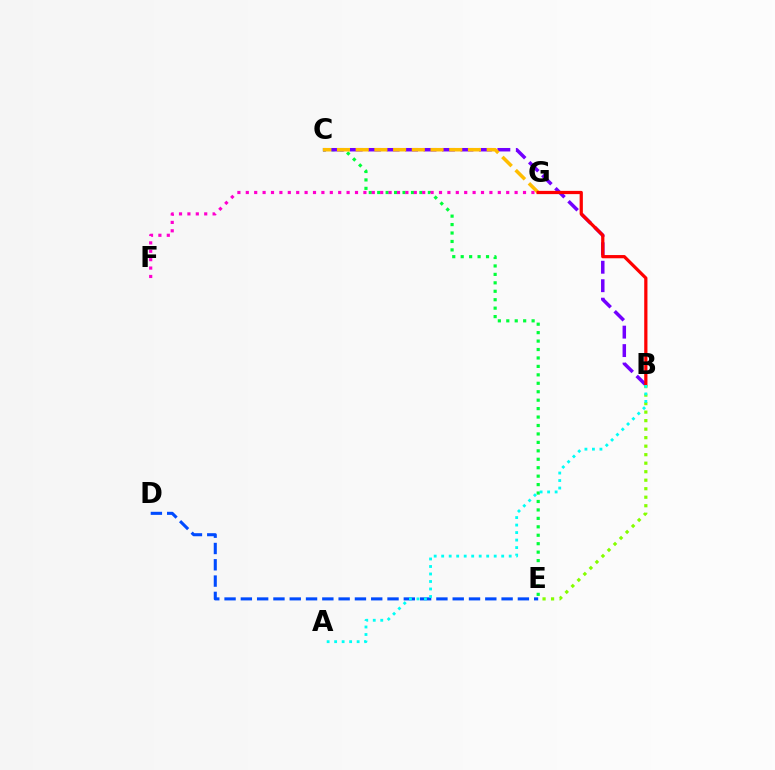{('C', 'E'): [{'color': '#00ff39', 'line_style': 'dotted', 'thickness': 2.29}], ('B', 'C'): [{'color': '#7200ff', 'line_style': 'dashed', 'thickness': 2.51}], ('C', 'G'): [{'color': '#ffbd00', 'line_style': 'dashed', 'thickness': 2.54}], ('F', 'G'): [{'color': '#ff00cf', 'line_style': 'dotted', 'thickness': 2.28}], ('D', 'E'): [{'color': '#004bff', 'line_style': 'dashed', 'thickness': 2.21}], ('B', 'G'): [{'color': '#ff0000', 'line_style': 'solid', 'thickness': 2.33}], ('B', 'E'): [{'color': '#84ff00', 'line_style': 'dotted', 'thickness': 2.31}], ('A', 'B'): [{'color': '#00fff6', 'line_style': 'dotted', 'thickness': 2.04}]}